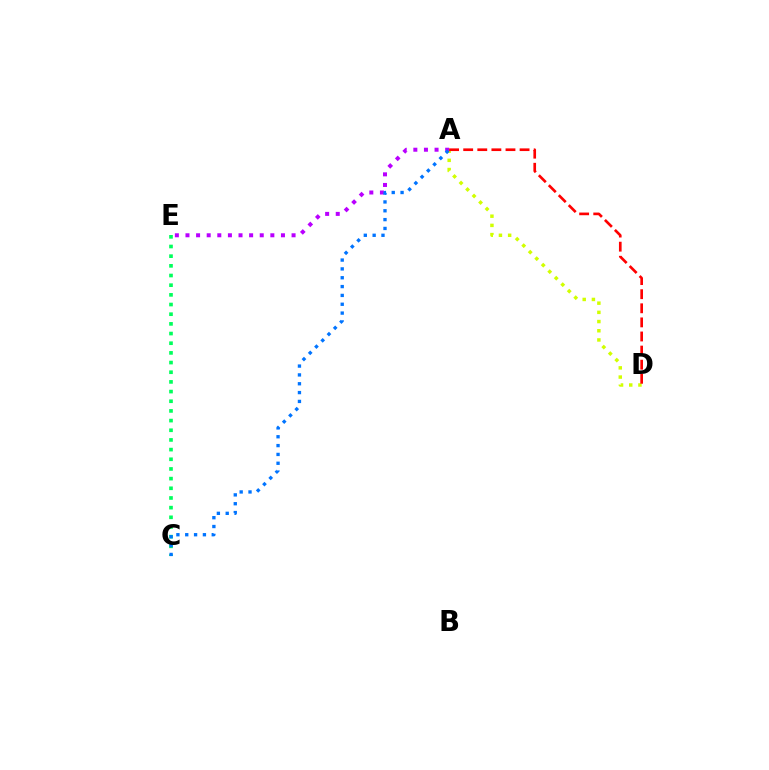{('C', 'E'): [{'color': '#00ff5c', 'line_style': 'dotted', 'thickness': 2.63}], ('A', 'D'): [{'color': '#d1ff00', 'line_style': 'dotted', 'thickness': 2.5}, {'color': '#ff0000', 'line_style': 'dashed', 'thickness': 1.92}], ('A', 'E'): [{'color': '#b900ff', 'line_style': 'dotted', 'thickness': 2.88}], ('A', 'C'): [{'color': '#0074ff', 'line_style': 'dotted', 'thickness': 2.4}]}